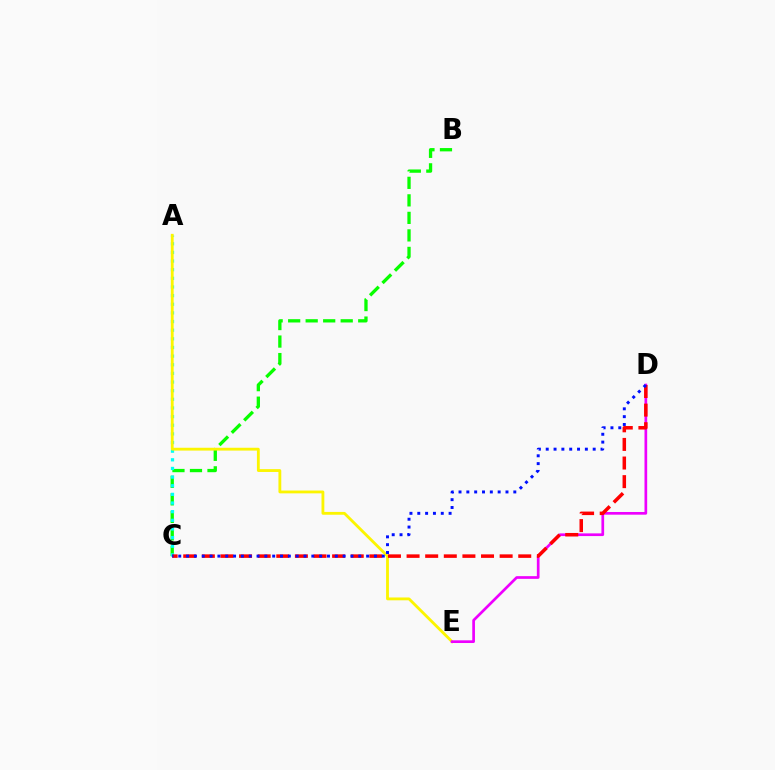{('B', 'C'): [{'color': '#08ff00', 'line_style': 'dashed', 'thickness': 2.38}], ('A', 'C'): [{'color': '#00fff6', 'line_style': 'dotted', 'thickness': 2.35}], ('A', 'E'): [{'color': '#fcf500', 'line_style': 'solid', 'thickness': 2.04}], ('D', 'E'): [{'color': '#ee00ff', 'line_style': 'solid', 'thickness': 1.94}], ('C', 'D'): [{'color': '#ff0000', 'line_style': 'dashed', 'thickness': 2.53}, {'color': '#0010ff', 'line_style': 'dotted', 'thickness': 2.13}]}